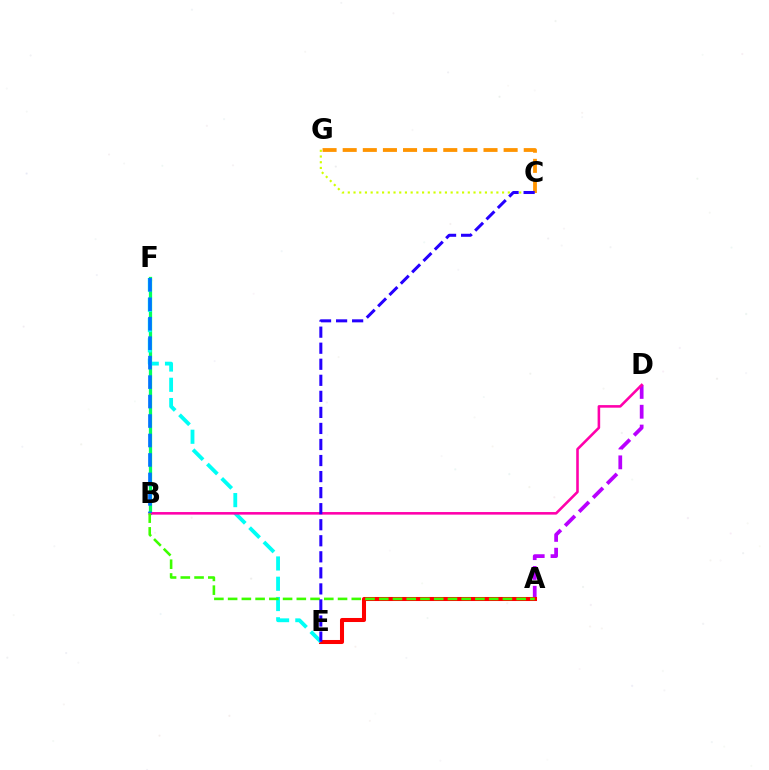{('C', 'G'): [{'color': '#d1ff00', 'line_style': 'dotted', 'thickness': 1.55}, {'color': '#ff9400', 'line_style': 'dashed', 'thickness': 2.73}], ('A', 'D'): [{'color': '#b900ff', 'line_style': 'dashed', 'thickness': 2.69}], ('B', 'F'): [{'color': '#00ff5c', 'line_style': 'solid', 'thickness': 2.35}, {'color': '#0074ff', 'line_style': 'dashed', 'thickness': 2.64}], ('A', 'E'): [{'color': '#ff0000', 'line_style': 'solid', 'thickness': 2.91}], ('E', 'F'): [{'color': '#00fff6', 'line_style': 'dashed', 'thickness': 2.75}], ('B', 'D'): [{'color': '#ff00ac', 'line_style': 'solid', 'thickness': 1.86}], ('A', 'B'): [{'color': '#3dff00', 'line_style': 'dashed', 'thickness': 1.87}], ('C', 'E'): [{'color': '#2500ff', 'line_style': 'dashed', 'thickness': 2.18}]}